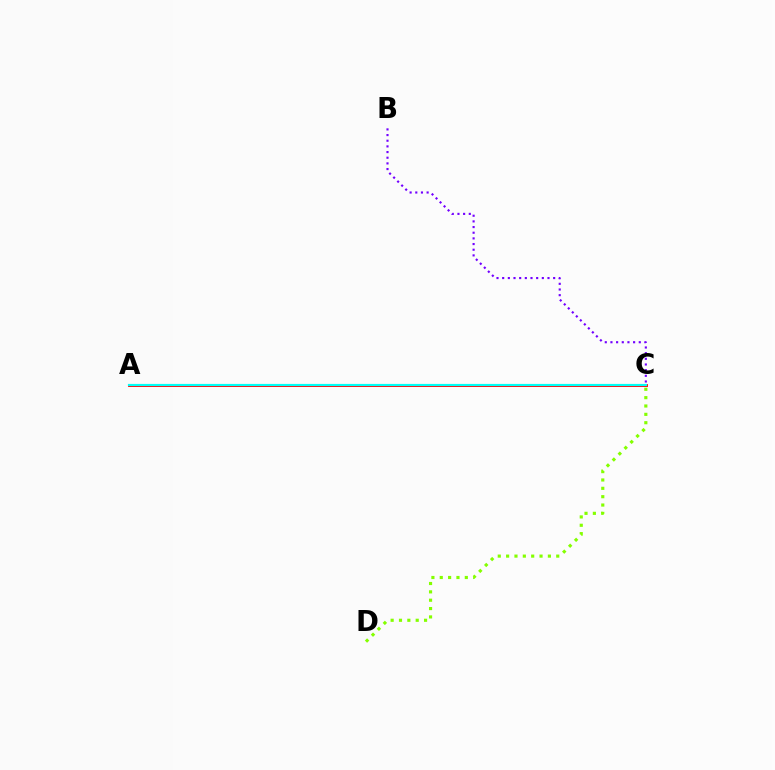{('A', 'C'): [{'color': '#ff0000', 'line_style': 'solid', 'thickness': 2.07}, {'color': '#00fff6', 'line_style': 'solid', 'thickness': 1.57}], ('C', 'D'): [{'color': '#84ff00', 'line_style': 'dotted', 'thickness': 2.27}], ('B', 'C'): [{'color': '#7200ff', 'line_style': 'dotted', 'thickness': 1.54}]}